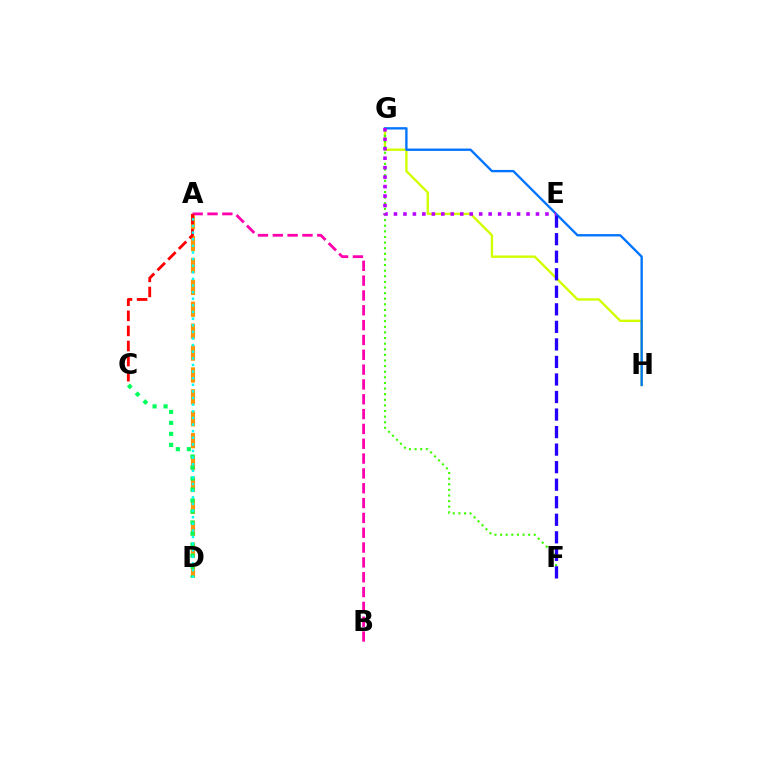{('A', 'D'): [{'color': '#ff9400', 'line_style': 'dashed', 'thickness': 2.98}, {'color': '#00fff6', 'line_style': 'dotted', 'thickness': 1.8}], ('G', 'H'): [{'color': '#d1ff00', 'line_style': 'solid', 'thickness': 1.71}, {'color': '#0074ff', 'line_style': 'solid', 'thickness': 1.69}], ('A', 'B'): [{'color': '#ff00ac', 'line_style': 'dashed', 'thickness': 2.01}], ('C', 'D'): [{'color': '#00ff5c', 'line_style': 'dotted', 'thickness': 2.99}], ('F', 'G'): [{'color': '#3dff00', 'line_style': 'dotted', 'thickness': 1.53}], ('A', 'C'): [{'color': '#ff0000', 'line_style': 'dashed', 'thickness': 2.05}], ('E', 'G'): [{'color': '#b900ff', 'line_style': 'dotted', 'thickness': 2.57}], ('E', 'F'): [{'color': '#2500ff', 'line_style': 'dashed', 'thickness': 2.38}]}